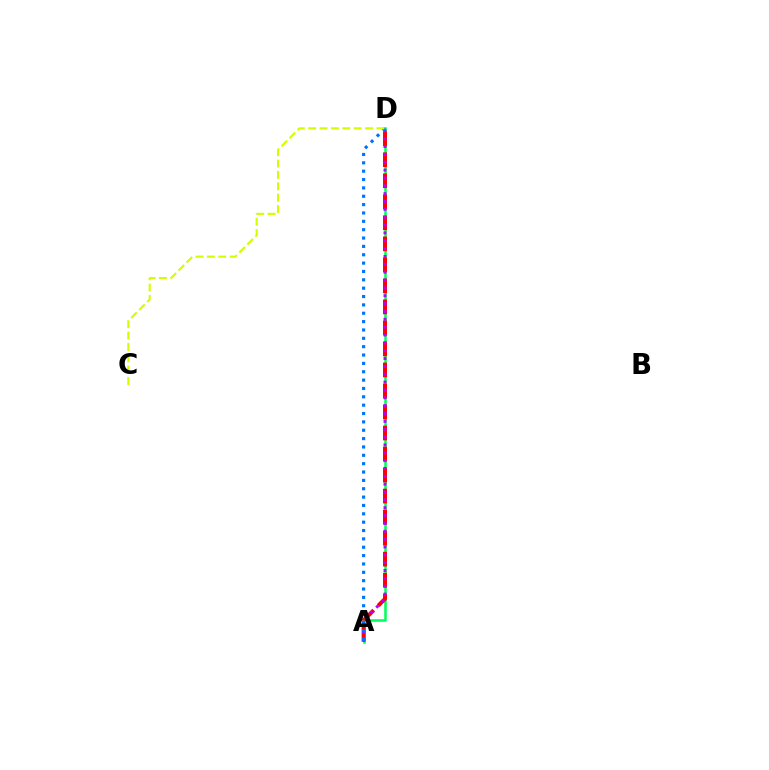{('A', 'D'): [{'color': '#00ff5c', 'line_style': 'solid', 'thickness': 1.84}, {'color': '#ff0000', 'line_style': 'dashed', 'thickness': 2.86}, {'color': '#b900ff', 'line_style': 'dotted', 'thickness': 2.13}, {'color': '#0074ff', 'line_style': 'dotted', 'thickness': 2.27}], ('C', 'D'): [{'color': '#d1ff00', 'line_style': 'dashed', 'thickness': 1.54}]}